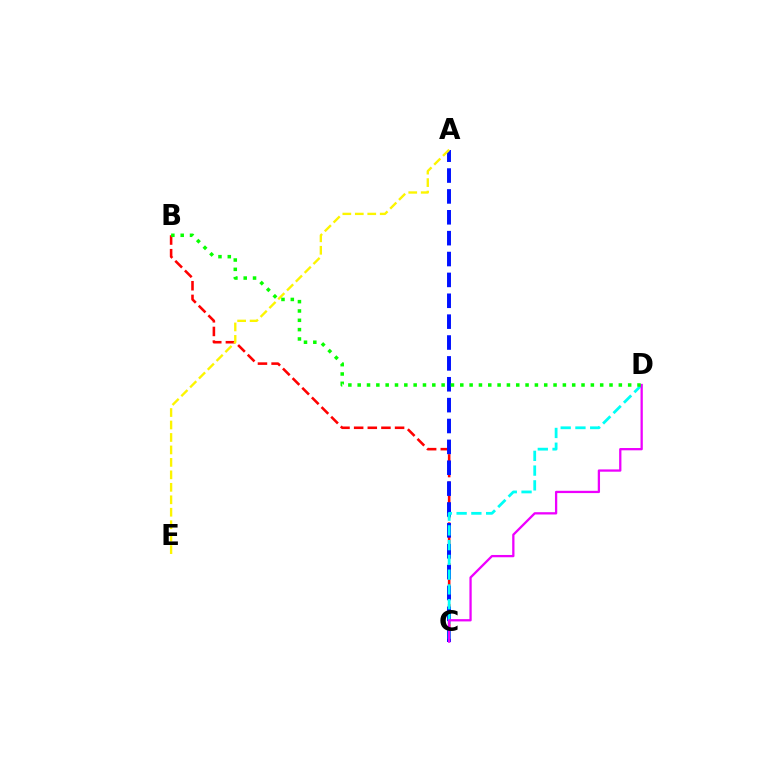{('B', 'C'): [{'color': '#ff0000', 'line_style': 'dashed', 'thickness': 1.85}], ('A', 'C'): [{'color': '#0010ff', 'line_style': 'dashed', 'thickness': 2.84}], ('C', 'D'): [{'color': '#00fff6', 'line_style': 'dashed', 'thickness': 2.0}, {'color': '#ee00ff', 'line_style': 'solid', 'thickness': 1.65}], ('A', 'E'): [{'color': '#fcf500', 'line_style': 'dashed', 'thickness': 1.69}], ('B', 'D'): [{'color': '#08ff00', 'line_style': 'dotted', 'thickness': 2.53}]}